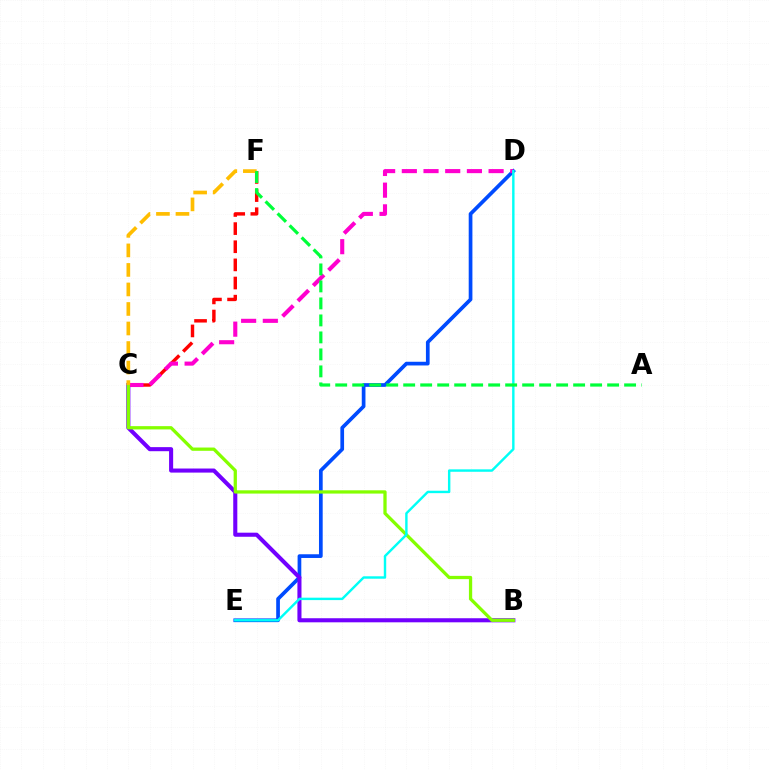{('D', 'E'): [{'color': '#004bff', 'line_style': 'solid', 'thickness': 2.67}, {'color': '#00fff6', 'line_style': 'solid', 'thickness': 1.74}], ('B', 'C'): [{'color': '#7200ff', 'line_style': 'solid', 'thickness': 2.93}, {'color': '#84ff00', 'line_style': 'solid', 'thickness': 2.35}], ('C', 'F'): [{'color': '#ff0000', 'line_style': 'dashed', 'thickness': 2.46}, {'color': '#ffbd00', 'line_style': 'dashed', 'thickness': 2.65}], ('C', 'D'): [{'color': '#ff00cf', 'line_style': 'dashed', 'thickness': 2.95}], ('A', 'F'): [{'color': '#00ff39', 'line_style': 'dashed', 'thickness': 2.31}]}